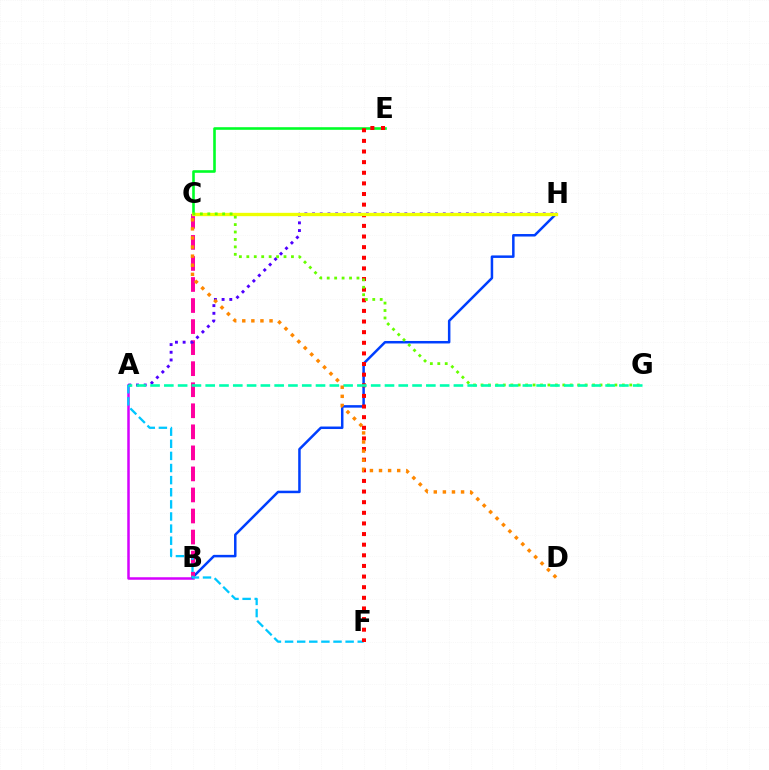{('A', 'B'): [{'color': '#d600ff', 'line_style': 'solid', 'thickness': 1.8}], ('B', 'H'): [{'color': '#003fff', 'line_style': 'solid', 'thickness': 1.8}], ('B', 'C'): [{'color': '#ff00a0', 'line_style': 'dashed', 'thickness': 2.86}], ('A', 'H'): [{'color': '#4f00ff', 'line_style': 'dotted', 'thickness': 2.09}], ('A', 'F'): [{'color': '#00c7ff', 'line_style': 'dashed', 'thickness': 1.65}], ('C', 'E'): [{'color': '#00ff27', 'line_style': 'solid', 'thickness': 1.88}], ('E', 'F'): [{'color': '#ff0000', 'line_style': 'dotted', 'thickness': 2.89}], ('C', 'H'): [{'color': '#eeff00', 'line_style': 'solid', 'thickness': 2.39}], ('C', 'G'): [{'color': '#66ff00', 'line_style': 'dotted', 'thickness': 2.02}], ('A', 'G'): [{'color': '#00ffaf', 'line_style': 'dashed', 'thickness': 1.87}], ('C', 'D'): [{'color': '#ff8800', 'line_style': 'dotted', 'thickness': 2.47}]}